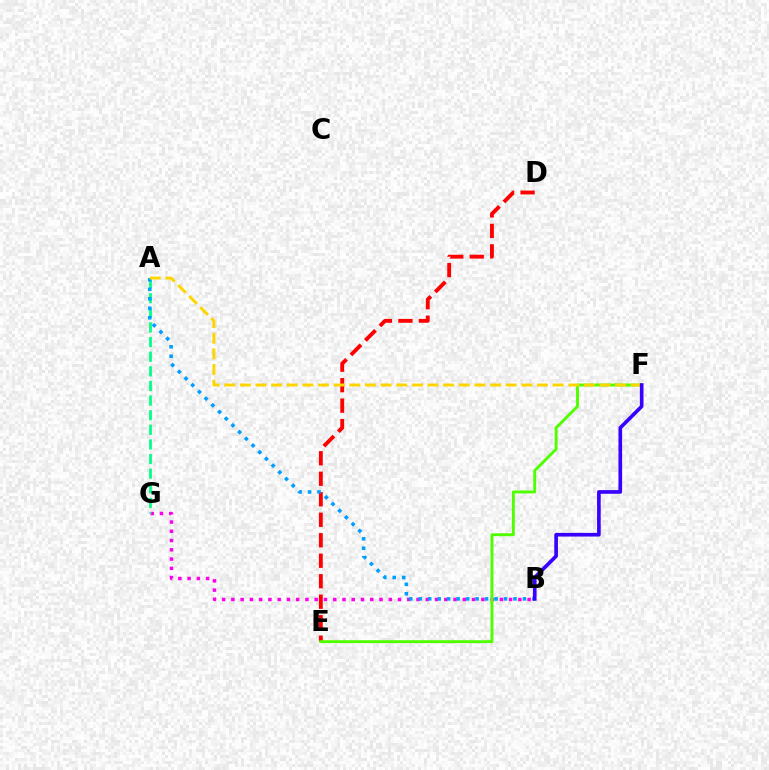{('B', 'G'): [{'color': '#ff00ed', 'line_style': 'dotted', 'thickness': 2.52}], ('D', 'E'): [{'color': '#ff0000', 'line_style': 'dashed', 'thickness': 2.78}], ('A', 'G'): [{'color': '#00ff86', 'line_style': 'dashed', 'thickness': 1.99}], ('A', 'B'): [{'color': '#009eff', 'line_style': 'dotted', 'thickness': 2.57}], ('E', 'F'): [{'color': '#4fff00', 'line_style': 'solid', 'thickness': 2.1}], ('A', 'F'): [{'color': '#ffd500', 'line_style': 'dashed', 'thickness': 2.12}], ('B', 'F'): [{'color': '#3700ff', 'line_style': 'solid', 'thickness': 2.63}]}